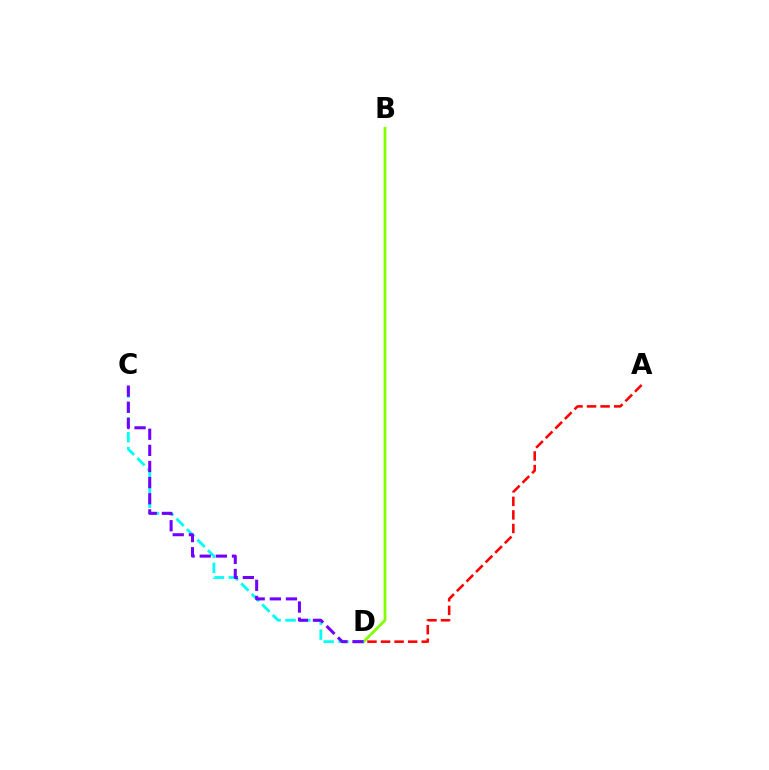{('B', 'D'): [{'color': '#84ff00', 'line_style': 'solid', 'thickness': 2.04}], ('C', 'D'): [{'color': '#00fff6', 'line_style': 'dashed', 'thickness': 2.02}, {'color': '#7200ff', 'line_style': 'dashed', 'thickness': 2.19}], ('A', 'D'): [{'color': '#ff0000', 'line_style': 'dashed', 'thickness': 1.84}]}